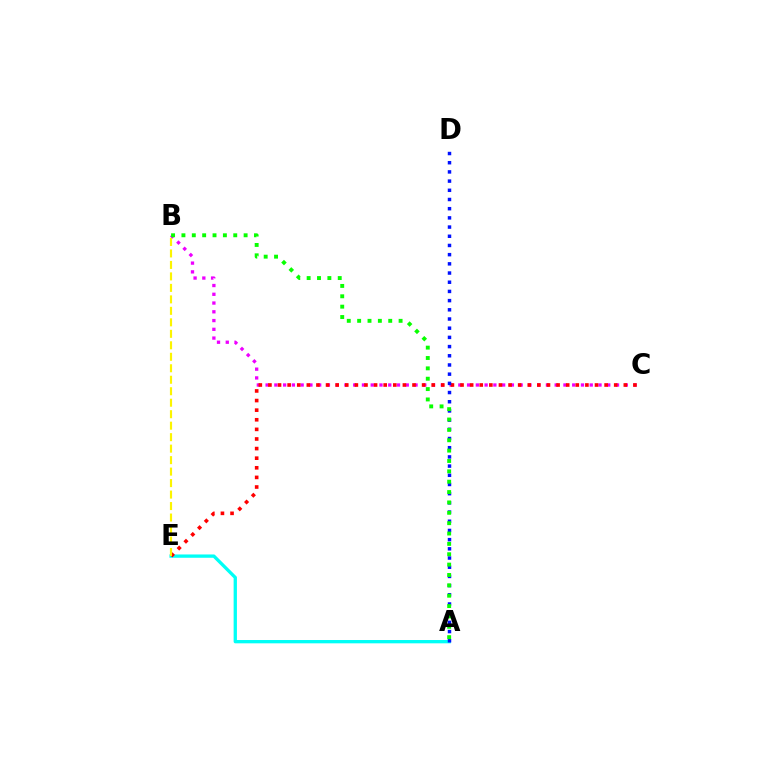{('A', 'E'): [{'color': '#00fff6', 'line_style': 'solid', 'thickness': 2.38}], ('B', 'C'): [{'color': '#ee00ff', 'line_style': 'dotted', 'thickness': 2.38}], ('C', 'E'): [{'color': '#ff0000', 'line_style': 'dotted', 'thickness': 2.61}], ('A', 'D'): [{'color': '#0010ff', 'line_style': 'dotted', 'thickness': 2.5}], ('B', 'E'): [{'color': '#fcf500', 'line_style': 'dashed', 'thickness': 1.56}], ('A', 'B'): [{'color': '#08ff00', 'line_style': 'dotted', 'thickness': 2.82}]}